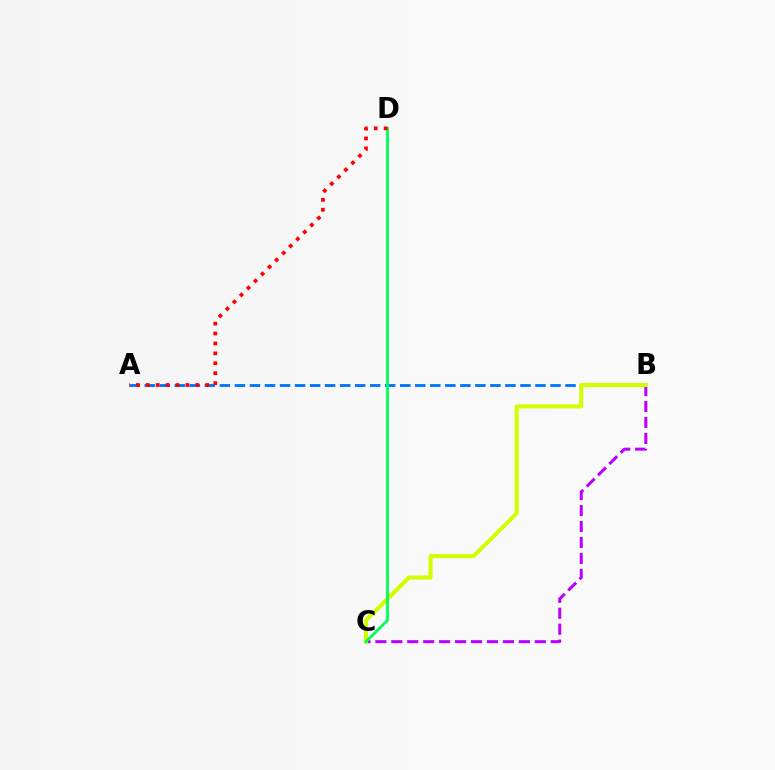{('B', 'C'): [{'color': '#b900ff', 'line_style': 'dashed', 'thickness': 2.17}, {'color': '#d1ff00', 'line_style': 'solid', 'thickness': 2.93}], ('A', 'B'): [{'color': '#0074ff', 'line_style': 'dashed', 'thickness': 2.04}], ('C', 'D'): [{'color': '#00ff5c', 'line_style': 'solid', 'thickness': 2.03}], ('A', 'D'): [{'color': '#ff0000', 'line_style': 'dotted', 'thickness': 2.69}]}